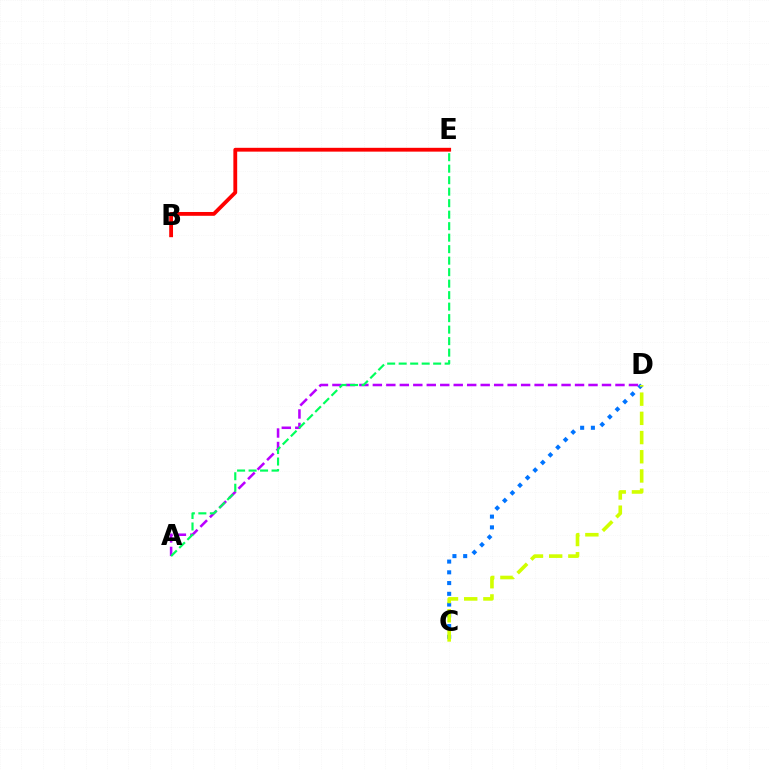{('C', 'D'): [{'color': '#0074ff', 'line_style': 'dotted', 'thickness': 2.92}, {'color': '#d1ff00', 'line_style': 'dashed', 'thickness': 2.61}], ('A', 'D'): [{'color': '#b900ff', 'line_style': 'dashed', 'thickness': 1.83}], ('B', 'E'): [{'color': '#ff0000', 'line_style': 'solid', 'thickness': 2.75}], ('A', 'E'): [{'color': '#00ff5c', 'line_style': 'dashed', 'thickness': 1.56}]}